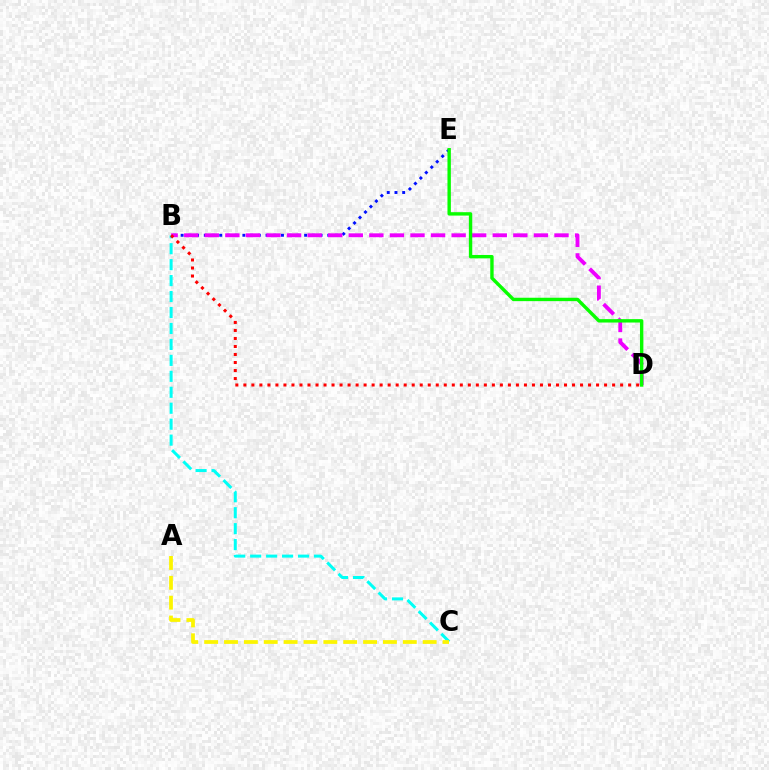{('B', 'C'): [{'color': '#00fff6', 'line_style': 'dashed', 'thickness': 2.17}], ('B', 'E'): [{'color': '#0010ff', 'line_style': 'dotted', 'thickness': 2.1}], ('B', 'D'): [{'color': '#ee00ff', 'line_style': 'dashed', 'thickness': 2.79}, {'color': '#ff0000', 'line_style': 'dotted', 'thickness': 2.18}], ('D', 'E'): [{'color': '#08ff00', 'line_style': 'solid', 'thickness': 2.45}], ('A', 'C'): [{'color': '#fcf500', 'line_style': 'dashed', 'thickness': 2.7}]}